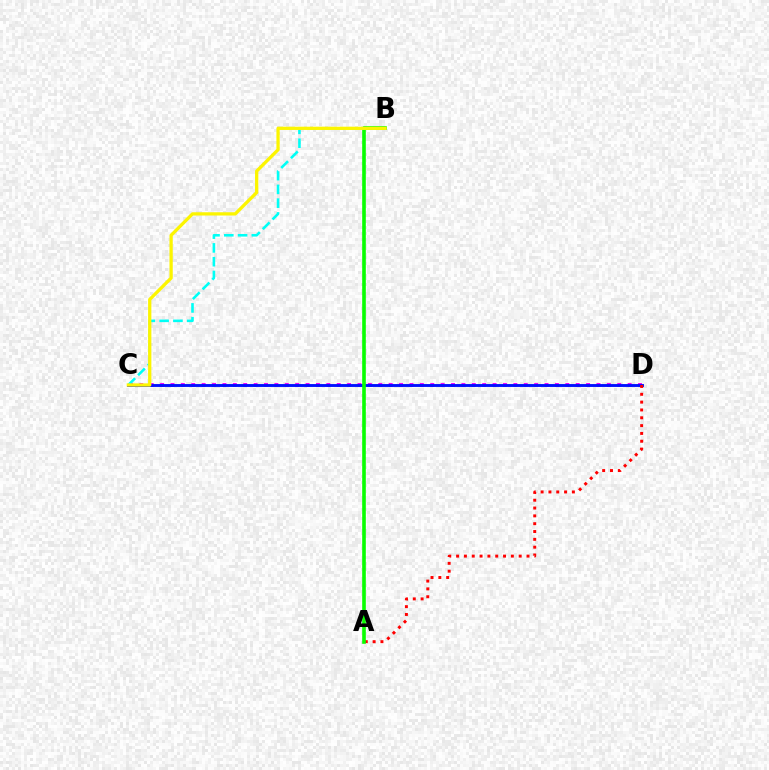{('C', 'D'): [{'color': '#ee00ff', 'line_style': 'dotted', 'thickness': 2.82}, {'color': '#0010ff', 'line_style': 'solid', 'thickness': 2.07}], ('A', 'D'): [{'color': '#ff0000', 'line_style': 'dotted', 'thickness': 2.13}], ('B', 'C'): [{'color': '#00fff6', 'line_style': 'dashed', 'thickness': 1.87}, {'color': '#fcf500', 'line_style': 'solid', 'thickness': 2.36}], ('A', 'B'): [{'color': '#08ff00', 'line_style': 'solid', 'thickness': 2.61}]}